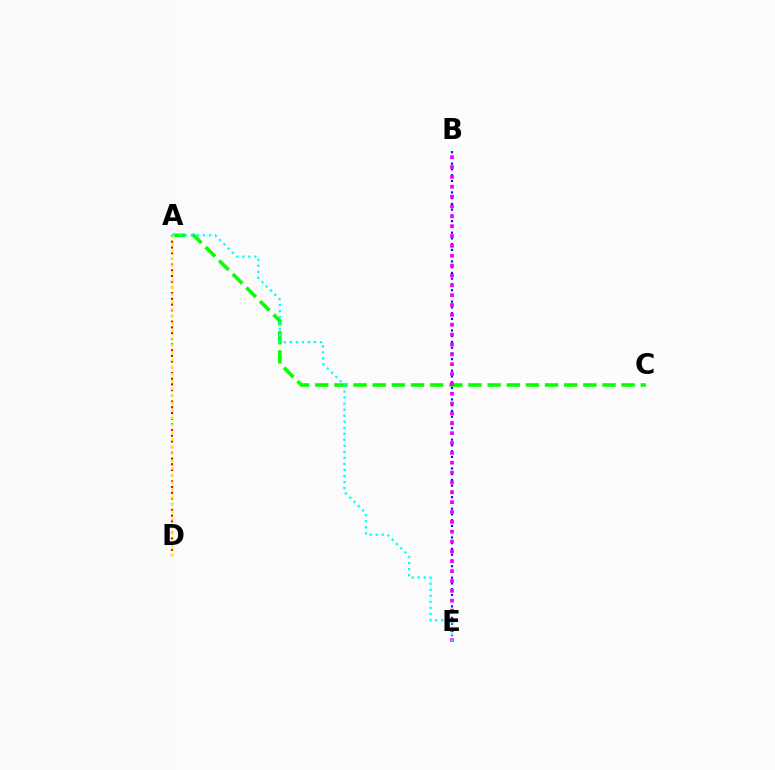{('B', 'E'): [{'color': '#0010ff', 'line_style': 'dotted', 'thickness': 1.56}, {'color': '#ee00ff', 'line_style': 'dotted', 'thickness': 2.68}], ('A', 'D'): [{'color': '#ff0000', 'line_style': 'dotted', 'thickness': 1.55}, {'color': '#fcf500', 'line_style': 'dotted', 'thickness': 1.97}], ('A', 'C'): [{'color': '#08ff00', 'line_style': 'dashed', 'thickness': 2.6}], ('A', 'E'): [{'color': '#00fff6', 'line_style': 'dotted', 'thickness': 1.64}]}